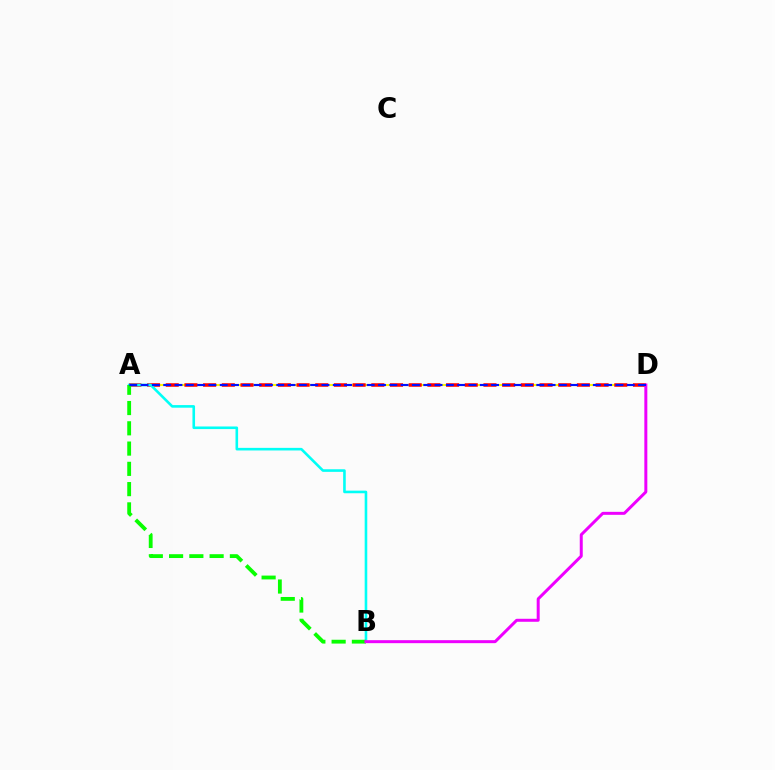{('A', 'D'): [{'color': '#fcf500', 'line_style': 'solid', 'thickness': 1.5}, {'color': '#ff0000', 'line_style': 'dashed', 'thickness': 2.54}, {'color': '#0010ff', 'line_style': 'dashed', 'thickness': 1.54}], ('A', 'B'): [{'color': '#00fff6', 'line_style': 'solid', 'thickness': 1.87}, {'color': '#08ff00', 'line_style': 'dashed', 'thickness': 2.75}], ('B', 'D'): [{'color': '#ee00ff', 'line_style': 'solid', 'thickness': 2.15}]}